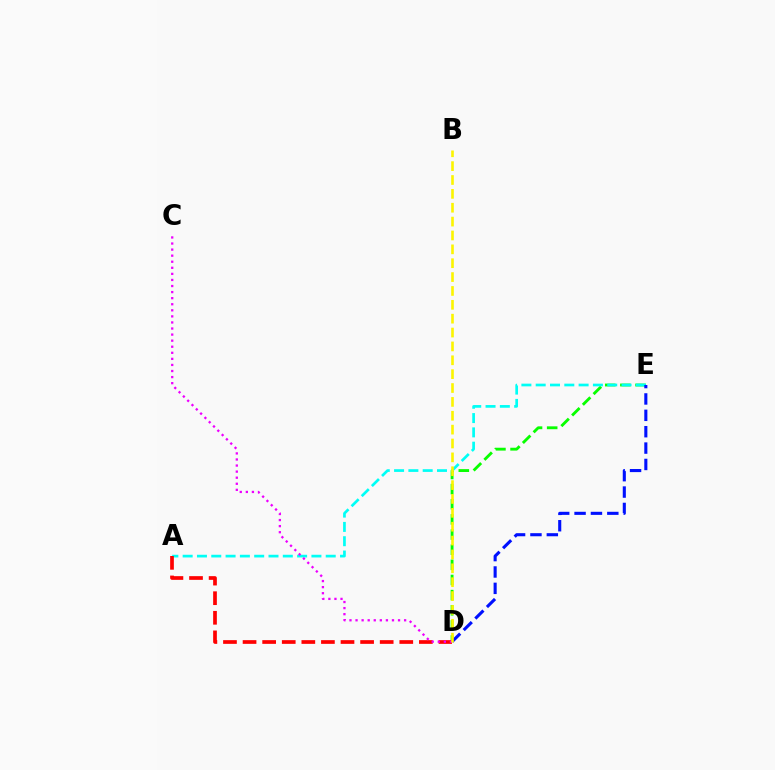{('D', 'E'): [{'color': '#08ff00', 'line_style': 'dashed', 'thickness': 2.06}, {'color': '#0010ff', 'line_style': 'dashed', 'thickness': 2.22}], ('A', 'E'): [{'color': '#00fff6', 'line_style': 'dashed', 'thickness': 1.94}], ('A', 'D'): [{'color': '#ff0000', 'line_style': 'dashed', 'thickness': 2.66}], ('C', 'D'): [{'color': '#ee00ff', 'line_style': 'dotted', 'thickness': 1.65}], ('B', 'D'): [{'color': '#fcf500', 'line_style': 'dashed', 'thickness': 1.88}]}